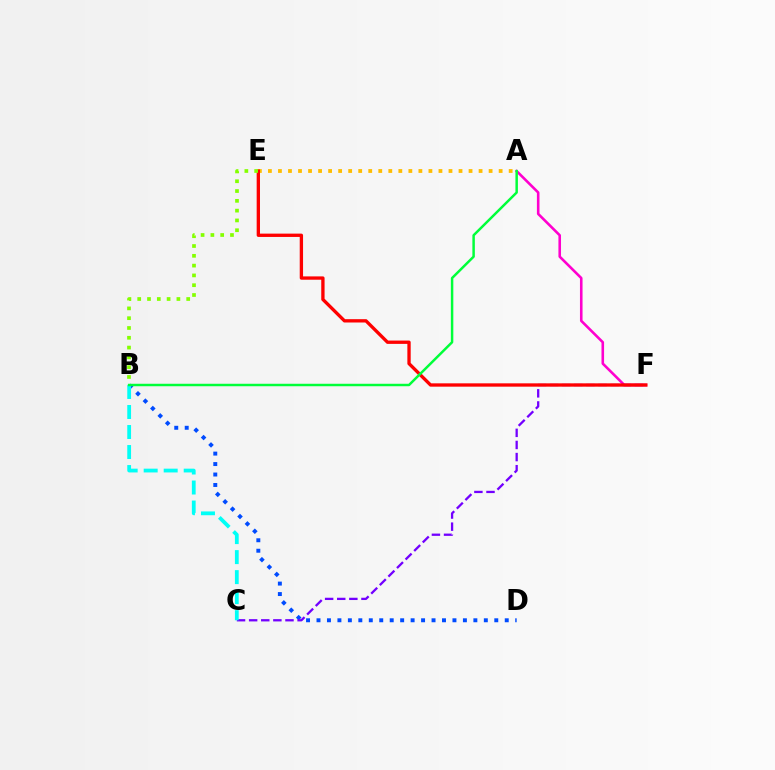{('B', 'D'): [{'color': '#004bff', 'line_style': 'dotted', 'thickness': 2.84}], ('A', 'F'): [{'color': '#ff00cf', 'line_style': 'solid', 'thickness': 1.86}], ('C', 'F'): [{'color': '#7200ff', 'line_style': 'dashed', 'thickness': 1.65}], ('A', 'E'): [{'color': '#ffbd00', 'line_style': 'dotted', 'thickness': 2.73}], ('E', 'F'): [{'color': '#ff0000', 'line_style': 'solid', 'thickness': 2.39}], ('B', 'C'): [{'color': '#00fff6', 'line_style': 'dashed', 'thickness': 2.72}], ('B', 'E'): [{'color': '#84ff00', 'line_style': 'dotted', 'thickness': 2.66}], ('A', 'B'): [{'color': '#00ff39', 'line_style': 'solid', 'thickness': 1.78}]}